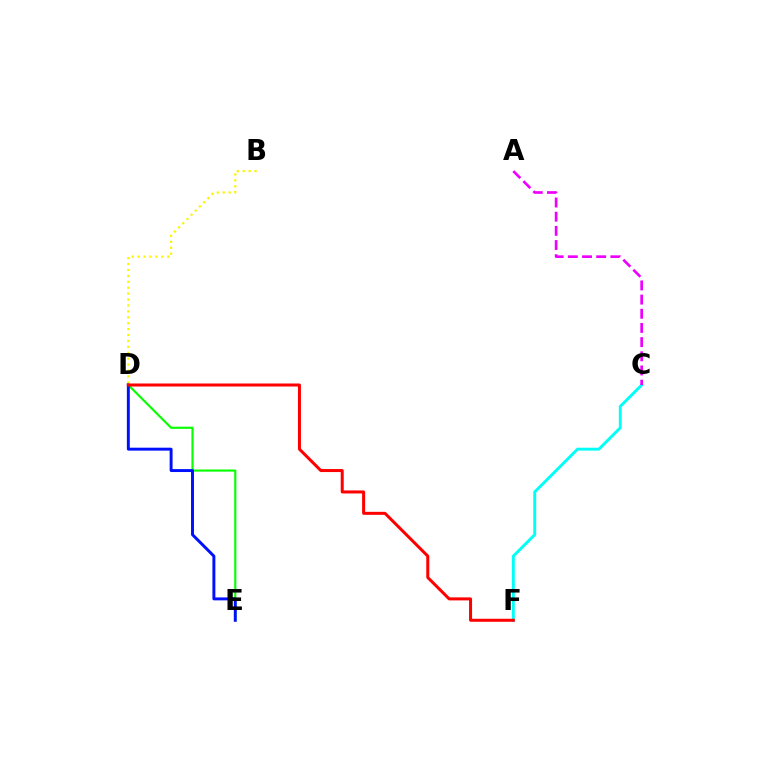{('C', 'F'): [{'color': '#00fff6', 'line_style': 'solid', 'thickness': 2.09}], ('B', 'D'): [{'color': '#fcf500', 'line_style': 'dotted', 'thickness': 1.61}], ('D', 'E'): [{'color': '#08ff00', 'line_style': 'solid', 'thickness': 1.55}, {'color': '#0010ff', 'line_style': 'solid', 'thickness': 2.12}], ('A', 'C'): [{'color': '#ee00ff', 'line_style': 'dashed', 'thickness': 1.93}], ('D', 'F'): [{'color': '#ff0000', 'line_style': 'solid', 'thickness': 2.17}]}